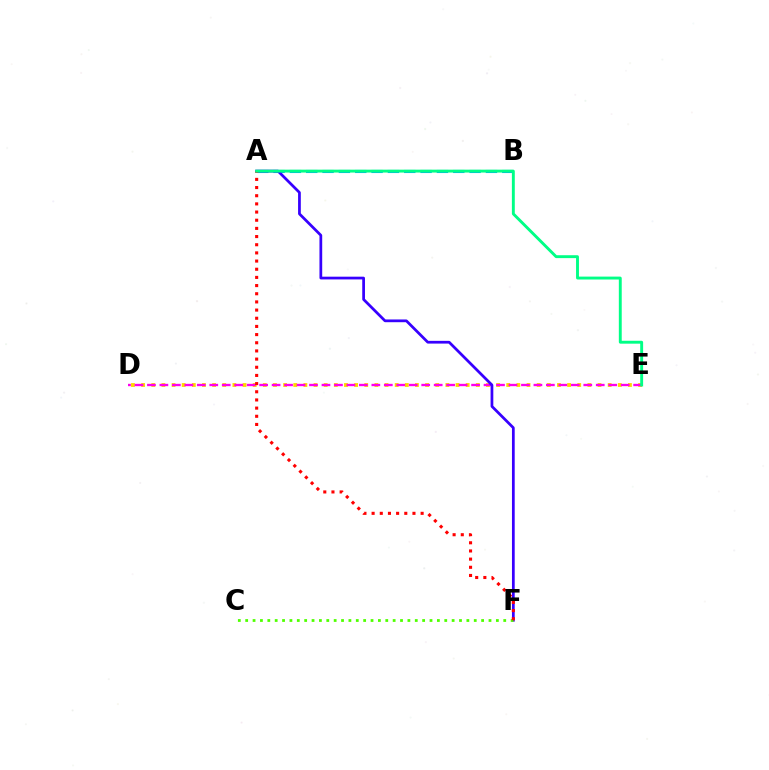{('A', 'B'): [{'color': '#009eff', 'line_style': 'dashed', 'thickness': 2.22}], ('D', 'E'): [{'color': '#ffd500', 'line_style': 'dotted', 'thickness': 2.76}, {'color': '#ff00ed', 'line_style': 'dashed', 'thickness': 1.69}], ('A', 'F'): [{'color': '#3700ff', 'line_style': 'solid', 'thickness': 1.97}, {'color': '#ff0000', 'line_style': 'dotted', 'thickness': 2.22}], ('C', 'F'): [{'color': '#4fff00', 'line_style': 'dotted', 'thickness': 2.0}], ('A', 'E'): [{'color': '#00ff86', 'line_style': 'solid', 'thickness': 2.09}]}